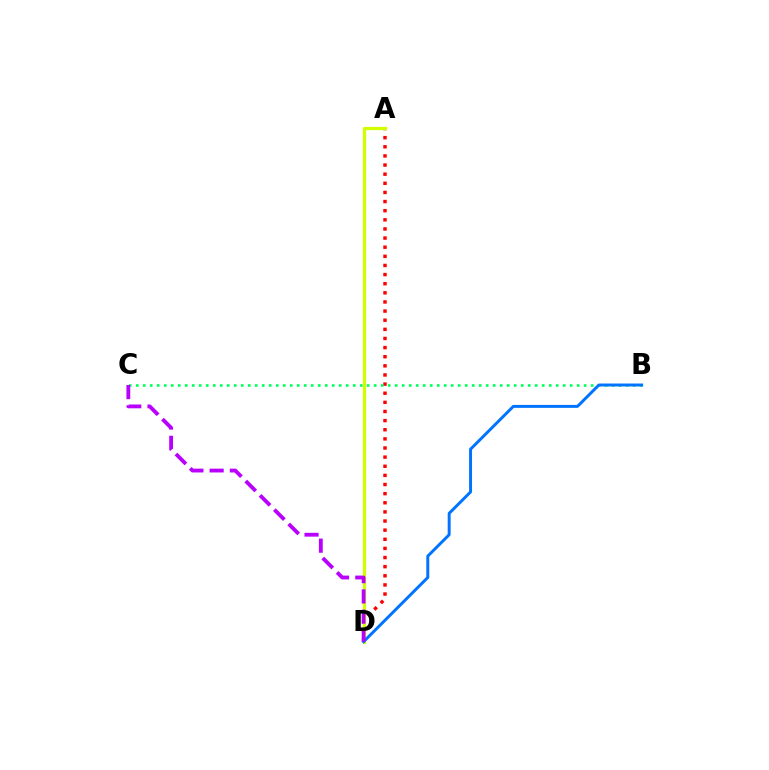{('A', 'D'): [{'color': '#ff0000', 'line_style': 'dotted', 'thickness': 2.48}, {'color': '#d1ff00', 'line_style': 'solid', 'thickness': 2.33}], ('B', 'C'): [{'color': '#00ff5c', 'line_style': 'dotted', 'thickness': 1.9}], ('B', 'D'): [{'color': '#0074ff', 'line_style': 'solid', 'thickness': 2.13}], ('C', 'D'): [{'color': '#b900ff', 'line_style': 'dashed', 'thickness': 2.75}]}